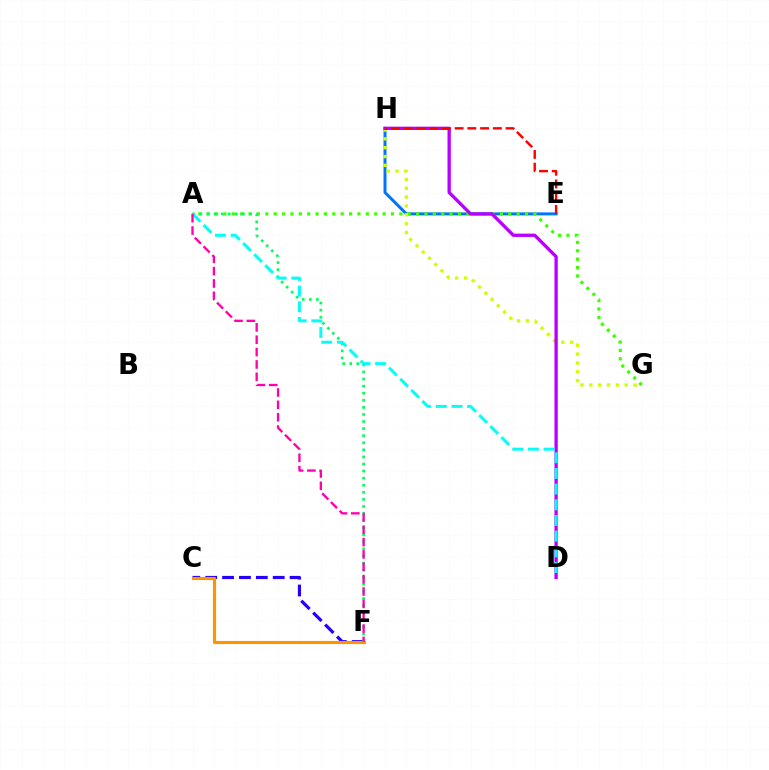{('E', 'H'): [{'color': '#0074ff', 'line_style': 'solid', 'thickness': 2.14}, {'color': '#ff0000', 'line_style': 'dashed', 'thickness': 1.73}], ('A', 'G'): [{'color': '#3dff00', 'line_style': 'dotted', 'thickness': 2.28}], ('G', 'H'): [{'color': '#d1ff00', 'line_style': 'dotted', 'thickness': 2.4}], ('D', 'H'): [{'color': '#b900ff', 'line_style': 'solid', 'thickness': 2.38}], ('C', 'F'): [{'color': '#2500ff', 'line_style': 'dashed', 'thickness': 2.29}, {'color': '#ff9400', 'line_style': 'solid', 'thickness': 2.26}], ('A', 'F'): [{'color': '#00ff5c', 'line_style': 'dotted', 'thickness': 1.92}, {'color': '#ff00ac', 'line_style': 'dashed', 'thickness': 1.68}], ('A', 'D'): [{'color': '#00fff6', 'line_style': 'dashed', 'thickness': 2.13}]}